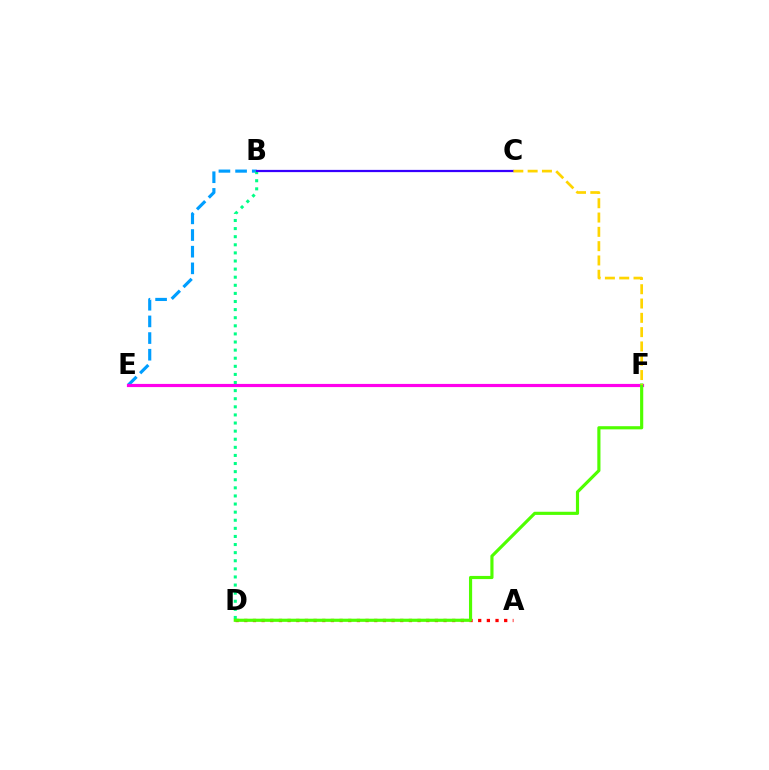{('A', 'D'): [{'color': '#ff0000', 'line_style': 'dotted', 'thickness': 2.35}], ('B', 'E'): [{'color': '#009eff', 'line_style': 'dashed', 'thickness': 2.26}], ('E', 'F'): [{'color': '#ff00ed', 'line_style': 'solid', 'thickness': 2.28}], ('B', 'D'): [{'color': '#00ff86', 'line_style': 'dotted', 'thickness': 2.2}], ('D', 'F'): [{'color': '#4fff00', 'line_style': 'solid', 'thickness': 2.27}], ('B', 'C'): [{'color': '#3700ff', 'line_style': 'solid', 'thickness': 1.61}], ('C', 'F'): [{'color': '#ffd500', 'line_style': 'dashed', 'thickness': 1.94}]}